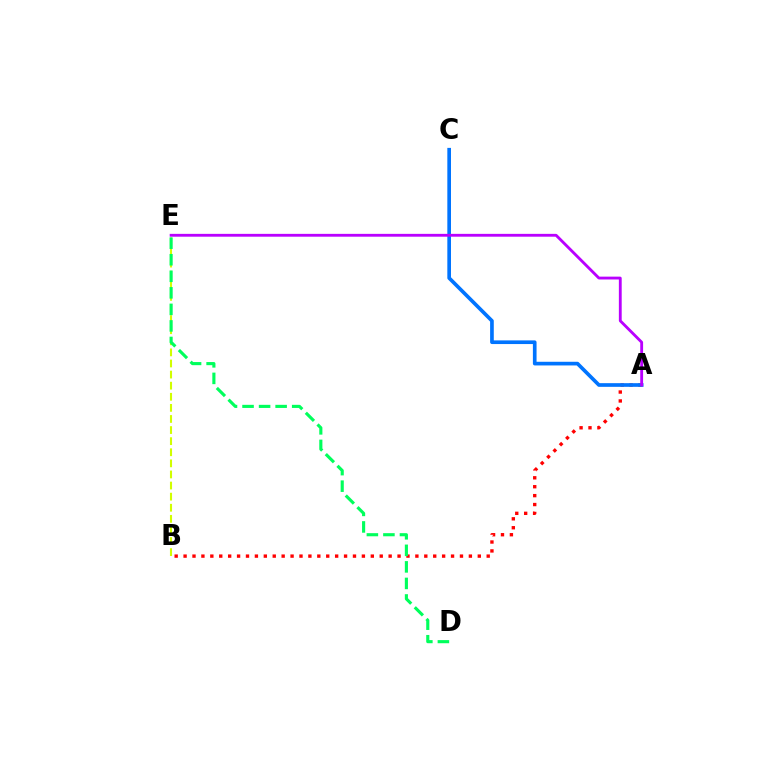{('A', 'B'): [{'color': '#ff0000', 'line_style': 'dotted', 'thickness': 2.42}], ('B', 'E'): [{'color': '#d1ff00', 'line_style': 'dashed', 'thickness': 1.51}], ('A', 'C'): [{'color': '#0074ff', 'line_style': 'solid', 'thickness': 2.64}], ('D', 'E'): [{'color': '#00ff5c', 'line_style': 'dashed', 'thickness': 2.25}], ('A', 'E'): [{'color': '#b900ff', 'line_style': 'solid', 'thickness': 2.04}]}